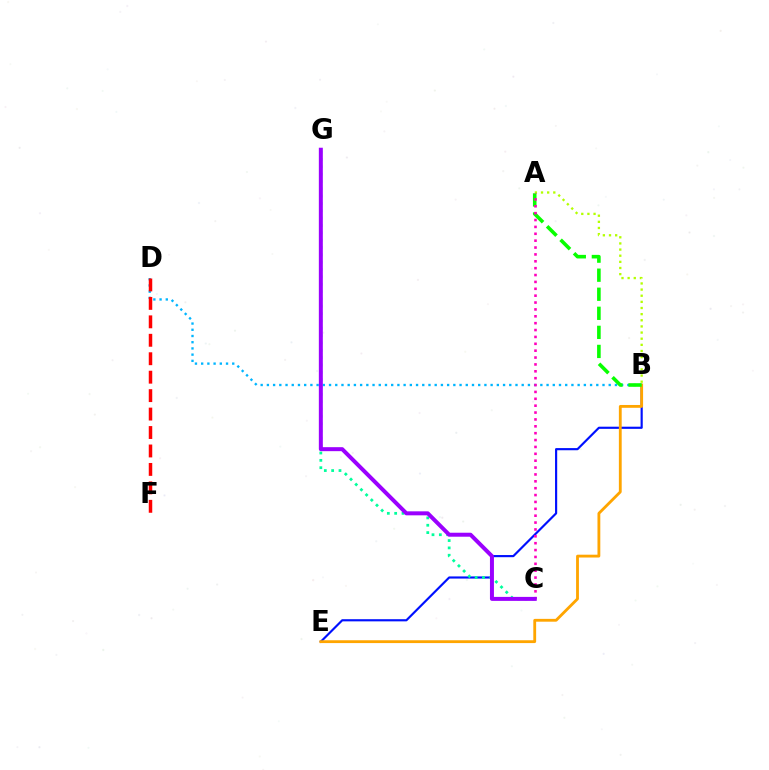{('A', 'B'): [{'color': '#b3ff00', 'line_style': 'dotted', 'thickness': 1.67}, {'color': '#08ff00', 'line_style': 'dashed', 'thickness': 2.59}], ('B', 'E'): [{'color': '#0010ff', 'line_style': 'solid', 'thickness': 1.55}, {'color': '#ffa500', 'line_style': 'solid', 'thickness': 2.03}], ('B', 'D'): [{'color': '#00b5ff', 'line_style': 'dotted', 'thickness': 1.69}], ('C', 'G'): [{'color': '#00ff9d', 'line_style': 'dotted', 'thickness': 1.99}, {'color': '#9b00ff', 'line_style': 'solid', 'thickness': 2.87}], ('D', 'F'): [{'color': '#ff0000', 'line_style': 'dashed', 'thickness': 2.51}], ('A', 'C'): [{'color': '#ff00bd', 'line_style': 'dotted', 'thickness': 1.87}]}